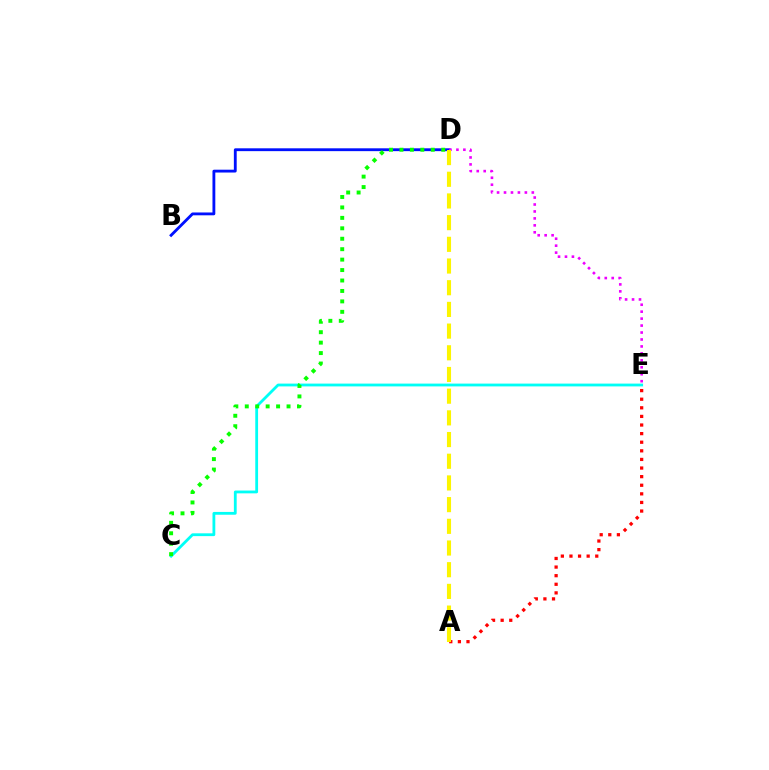{('A', 'E'): [{'color': '#ff0000', 'line_style': 'dotted', 'thickness': 2.34}], ('B', 'D'): [{'color': '#0010ff', 'line_style': 'solid', 'thickness': 2.04}], ('D', 'E'): [{'color': '#ee00ff', 'line_style': 'dotted', 'thickness': 1.89}], ('C', 'E'): [{'color': '#00fff6', 'line_style': 'solid', 'thickness': 2.02}], ('A', 'D'): [{'color': '#fcf500', 'line_style': 'dashed', 'thickness': 2.95}], ('C', 'D'): [{'color': '#08ff00', 'line_style': 'dotted', 'thickness': 2.84}]}